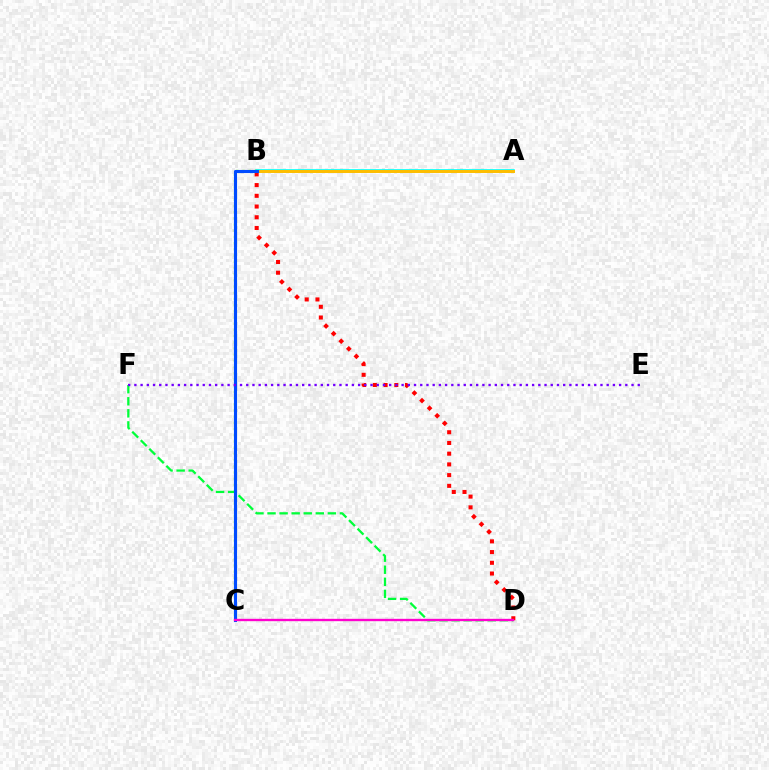{('A', 'B'): [{'color': '#00fff6', 'line_style': 'solid', 'thickness': 2.62}, {'color': '#ffbd00', 'line_style': 'solid', 'thickness': 2.14}], ('B', 'C'): [{'color': '#84ff00', 'line_style': 'dotted', 'thickness': 1.68}, {'color': '#004bff', 'line_style': 'solid', 'thickness': 2.24}], ('B', 'D'): [{'color': '#ff0000', 'line_style': 'dotted', 'thickness': 2.91}], ('D', 'F'): [{'color': '#00ff39', 'line_style': 'dashed', 'thickness': 1.64}], ('C', 'D'): [{'color': '#ff00cf', 'line_style': 'solid', 'thickness': 1.69}], ('E', 'F'): [{'color': '#7200ff', 'line_style': 'dotted', 'thickness': 1.69}]}